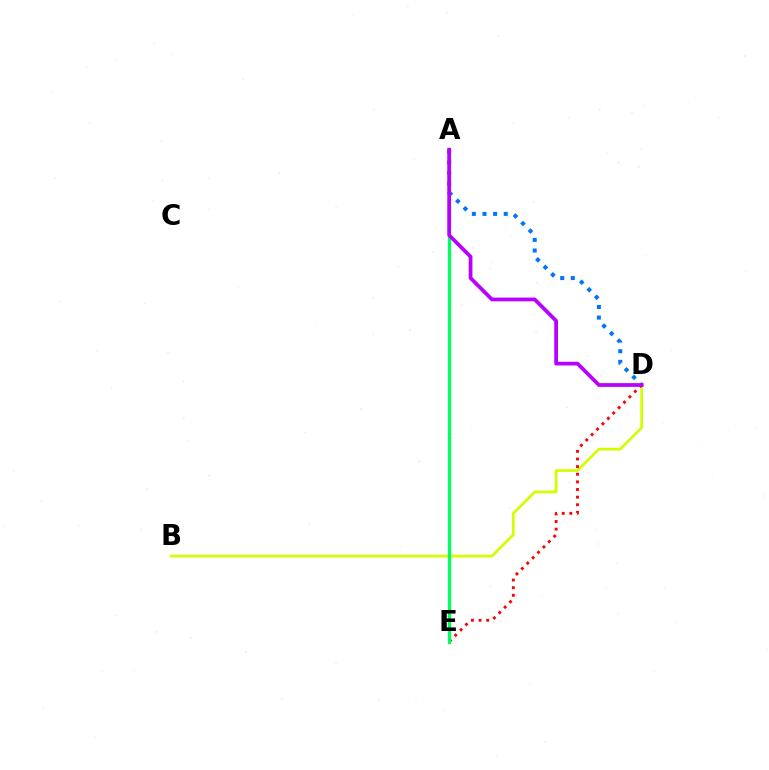{('B', 'D'): [{'color': '#d1ff00', 'line_style': 'solid', 'thickness': 1.96}], ('D', 'E'): [{'color': '#ff0000', 'line_style': 'dotted', 'thickness': 2.07}], ('A', 'E'): [{'color': '#00ff5c', 'line_style': 'solid', 'thickness': 2.36}], ('A', 'D'): [{'color': '#0074ff', 'line_style': 'dotted', 'thickness': 2.89}, {'color': '#b900ff', 'line_style': 'solid', 'thickness': 2.7}]}